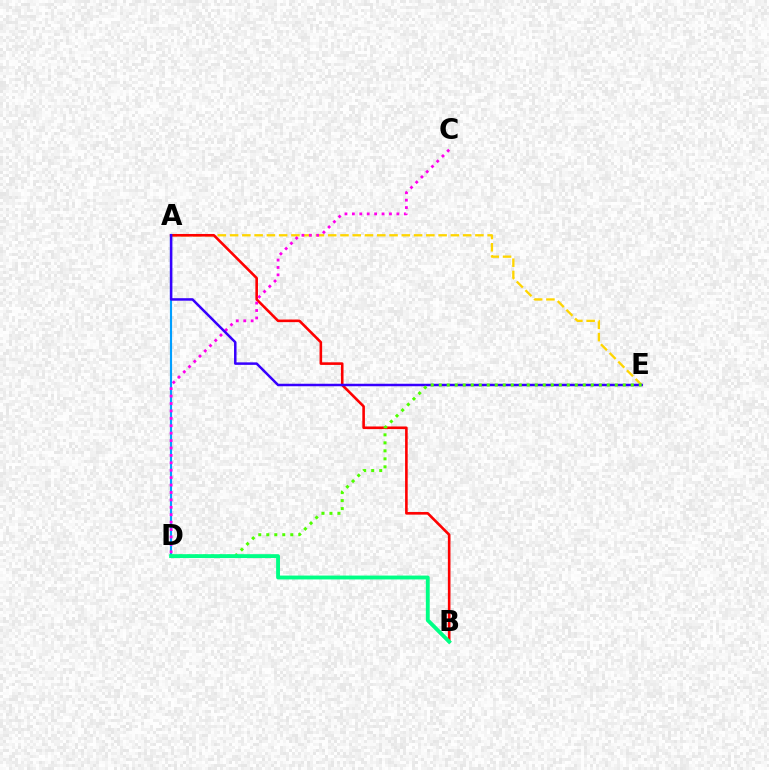{('A', 'E'): [{'color': '#ffd500', 'line_style': 'dashed', 'thickness': 1.67}, {'color': '#3700ff', 'line_style': 'solid', 'thickness': 1.8}], ('A', 'B'): [{'color': '#ff0000', 'line_style': 'solid', 'thickness': 1.88}], ('A', 'D'): [{'color': '#009eff', 'line_style': 'solid', 'thickness': 1.55}], ('C', 'D'): [{'color': '#ff00ed', 'line_style': 'dotted', 'thickness': 2.02}], ('D', 'E'): [{'color': '#4fff00', 'line_style': 'dotted', 'thickness': 2.17}], ('B', 'D'): [{'color': '#00ff86', 'line_style': 'solid', 'thickness': 2.78}]}